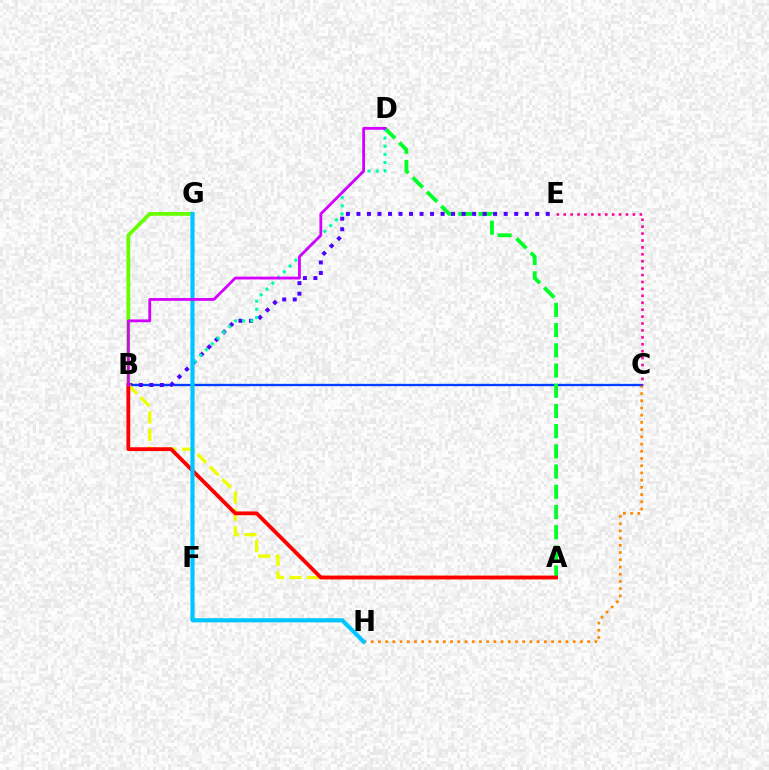{('C', 'H'): [{'color': '#ff8800', 'line_style': 'dotted', 'thickness': 1.96}], ('B', 'C'): [{'color': '#003fff', 'line_style': 'solid', 'thickness': 1.68}], ('A', 'D'): [{'color': '#00ff27', 'line_style': 'dashed', 'thickness': 2.75}], ('B', 'E'): [{'color': '#4f00ff', 'line_style': 'dotted', 'thickness': 2.86}], ('A', 'B'): [{'color': '#eeff00', 'line_style': 'dashed', 'thickness': 2.38}, {'color': '#ff0000', 'line_style': 'solid', 'thickness': 2.75}], ('B', 'G'): [{'color': '#66ff00', 'line_style': 'solid', 'thickness': 2.7}], ('C', 'E'): [{'color': '#ff00a0', 'line_style': 'dotted', 'thickness': 1.88}], ('D', 'F'): [{'color': '#00ffaf', 'line_style': 'dotted', 'thickness': 2.22}], ('G', 'H'): [{'color': '#00c7ff', 'line_style': 'solid', 'thickness': 2.99}], ('B', 'D'): [{'color': '#d600ff', 'line_style': 'solid', 'thickness': 2.02}]}